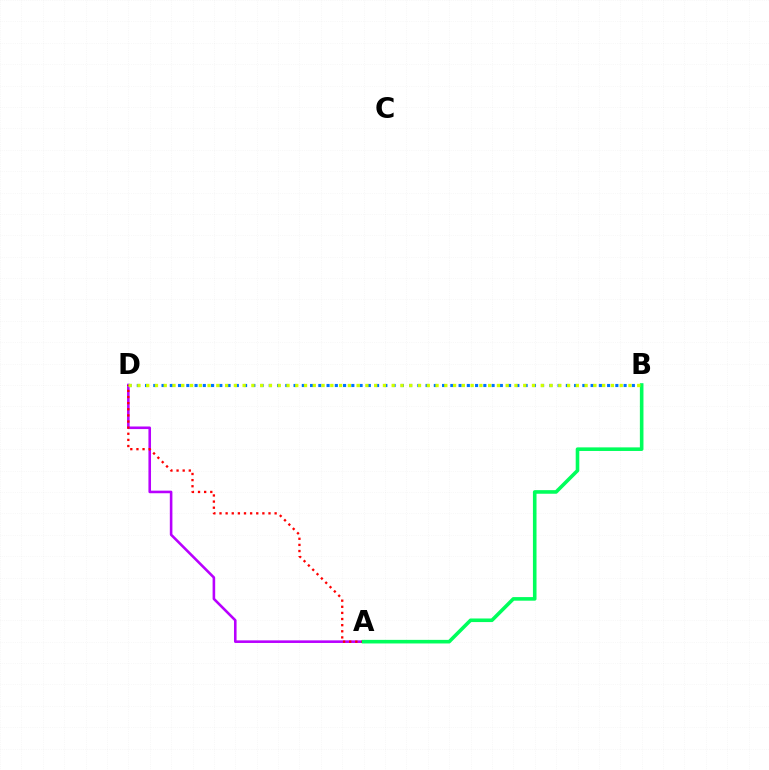{('A', 'D'): [{'color': '#b900ff', 'line_style': 'solid', 'thickness': 1.86}, {'color': '#ff0000', 'line_style': 'dotted', 'thickness': 1.66}], ('B', 'D'): [{'color': '#0074ff', 'line_style': 'dotted', 'thickness': 2.24}, {'color': '#d1ff00', 'line_style': 'dotted', 'thickness': 2.38}], ('A', 'B'): [{'color': '#00ff5c', 'line_style': 'solid', 'thickness': 2.59}]}